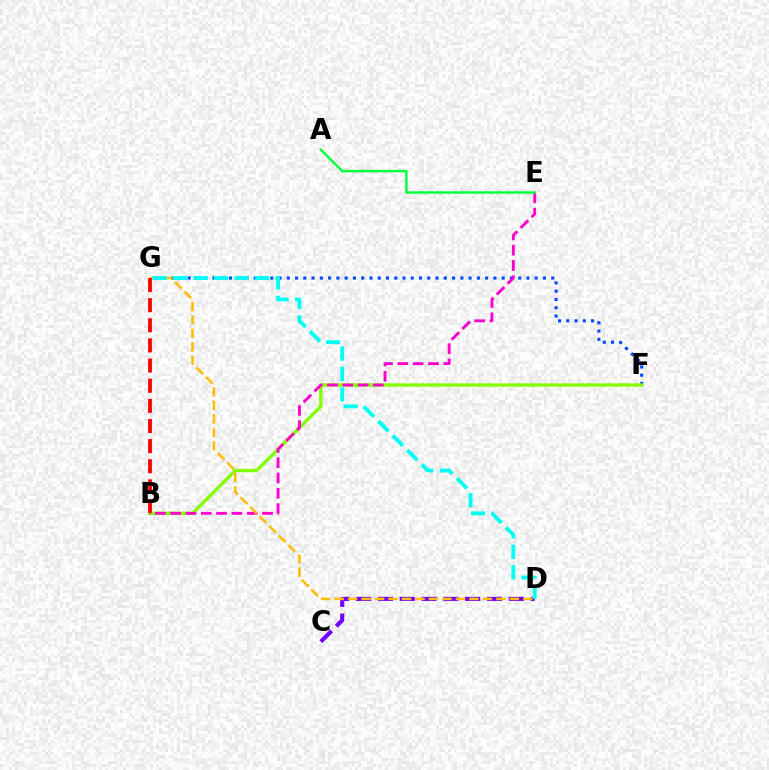{('F', 'G'): [{'color': '#004bff', 'line_style': 'dotted', 'thickness': 2.25}], ('B', 'F'): [{'color': '#84ff00', 'line_style': 'solid', 'thickness': 2.42}], ('C', 'D'): [{'color': '#7200ff', 'line_style': 'dashed', 'thickness': 2.96}], ('B', 'E'): [{'color': '#ff00cf', 'line_style': 'dashed', 'thickness': 2.08}], ('D', 'G'): [{'color': '#ffbd00', 'line_style': 'dashed', 'thickness': 1.83}, {'color': '#00fff6', 'line_style': 'dashed', 'thickness': 2.78}], ('A', 'E'): [{'color': '#00ff39', 'line_style': 'solid', 'thickness': 1.74}], ('B', 'G'): [{'color': '#ff0000', 'line_style': 'dashed', 'thickness': 2.74}]}